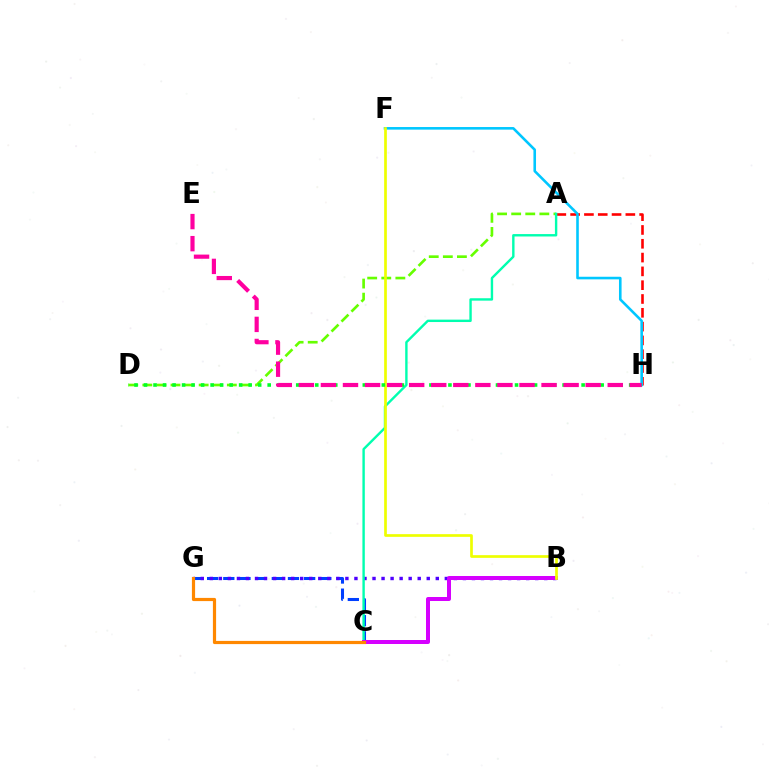{('C', 'G'): [{'color': '#003fff', 'line_style': 'dashed', 'thickness': 2.2}, {'color': '#ff8800', 'line_style': 'solid', 'thickness': 2.29}], ('A', 'H'): [{'color': '#ff0000', 'line_style': 'dashed', 'thickness': 1.88}], ('A', 'D'): [{'color': '#66ff00', 'line_style': 'dashed', 'thickness': 1.91}], ('B', 'G'): [{'color': '#4f00ff', 'line_style': 'dotted', 'thickness': 2.46}], ('F', 'H'): [{'color': '#00c7ff', 'line_style': 'solid', 'thickness': 1.87}], ('A', 'C'): [{'color': '#00ffaf', 'line_style': 'solid', 'thickness': 1.73}], ('B', 'C'): [{'color': '#d600ff', 'line_style': 'solid', 'thickness': 2.88}], ('B', 'F'): [{'color': '#eeff00', 'line_style': 'solid', 'thickness': 1.93}], ('D', 'H'): [{'color': '#00ff27', 'line_style': 'dotted', 'thickness': 2.58}], ('E', 'H'): [{'color': '#ff00a0', 'line_style': 'dashed', 'thickness': 3.0}]}